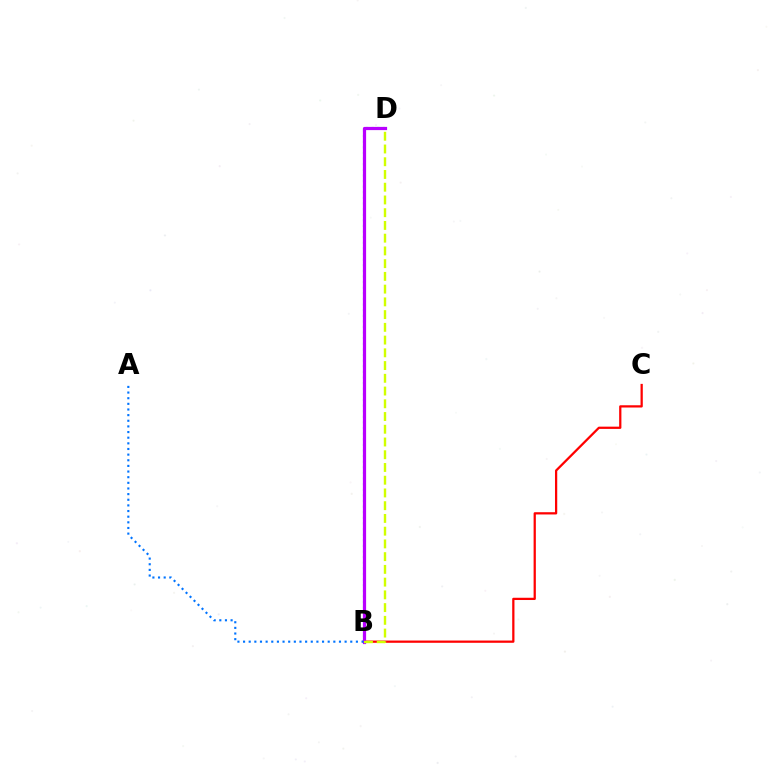{('B', 'C'): [{'color': '#ff0000', 'line_style': 'solid', 'thickness': 1.62}], ('B', 'D'): [{'color': '#00ff5c', 'line_style': 'dotted', 'thickness': 1.53}, {'color': '#b900ff', 'line_style': 'solid', 'thickness': 2.31}, {'color': '#d1ff00', 'line_style': 'dashed', 'thickness': 1.73}], ('A', 'B'): [{'color': '#0074ff', 'line_style': 'dotted', 'thickness': 1.53}]}